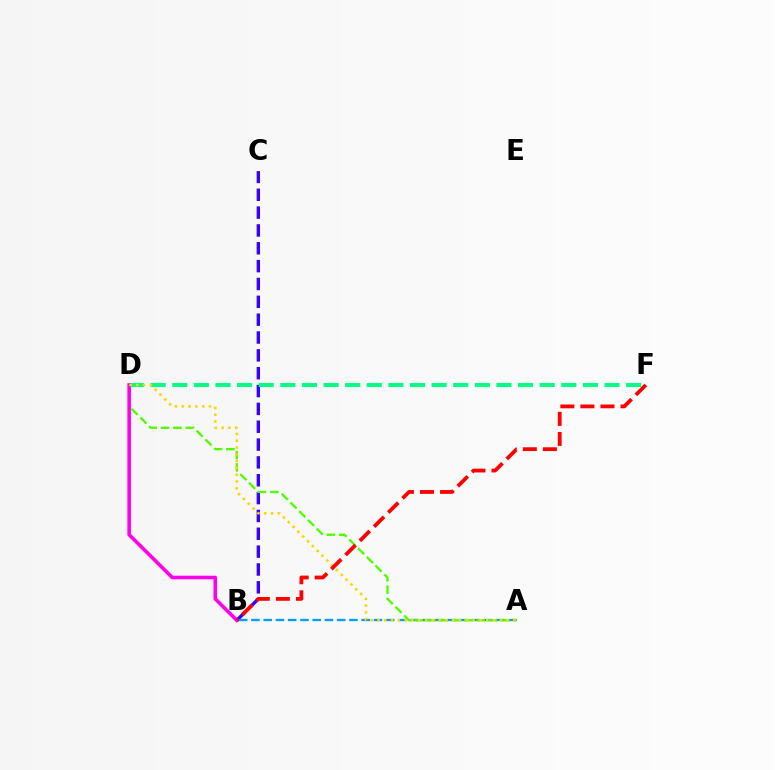{('B', 'C'): [{'color': '#3700ff', 'line_style': 'dashed', 'thickness': 2.42}], ('A', 'B'): [{'color': '#009eff', 'line_style': 'dashed', 'thickness': 1.66}], ('A', 'D'): [{'color': '#4fff00', 'line_style': 'dashed', 'thickness': 1.68}, {'color': '#ffd500', 'line_style': 'dotted', 'thickness': 1.85}], ('D', 'F'): [{'color': '#00ff86', 'line_style': 'dashed', 'thickness': 2.94}], ('B', 'D'): [{'color': '#ff00ed', 'line_style': 'solid', 'thickness': 2.6}], ('B', 'F'): [{'color': '#ff0000', 'line_style': 'dashed', 'thickness': 2.73}]}